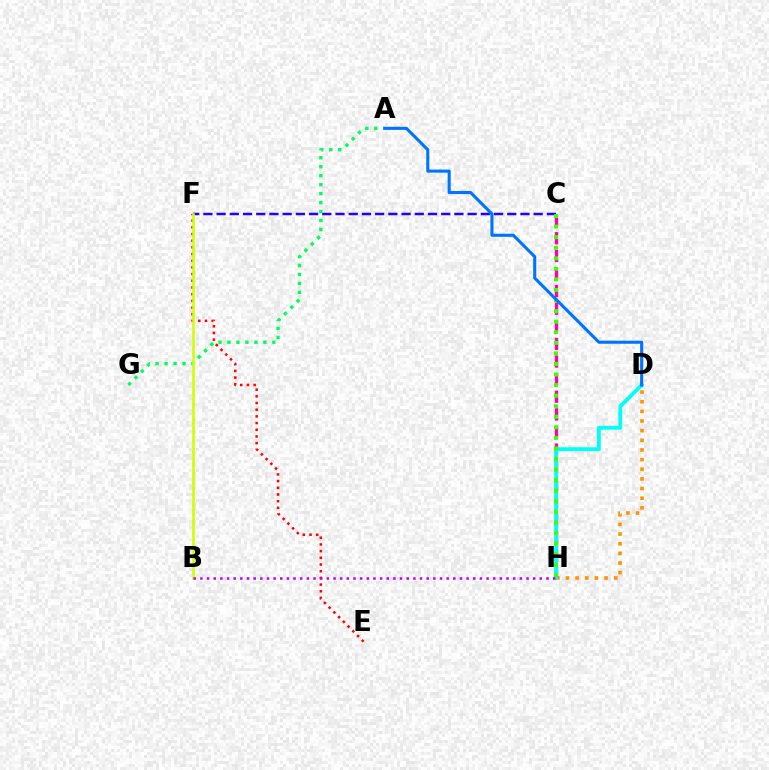{('D', 'H'): [{'color': '#ff9400', 'line_style': 'dotted', 'thickness': 2.62}, {'color': '#00fff6', 'line_style': 'solid', 'thickness': 2.75}], ('C', 'H'): [{'color': '#ff00ac', 'line_style': 'dashed', 'thickness': 2.39}, {'color': '#3dff00', 'line_style': 'dotted', 'thickness': 2.87}], ('E', 'F'): [{'color': '#ff0000', 'line_style': 'dotted', 'thickness': 1.82}], ('C', 'F'): [{'color': '#2500ff', 'line_style': 'dashed', 'thickness': 1.79}], ('A', 'G'): [{'color': '#00ff5c', 'line_style': 'dotted', 'thickness': 2.44}], ('B', 'F'): [{'color': '#d1ff00', 'line_style': 'solid', 'thickness': 1.89}], ('B', 'H'): [{'color': '#b900ff', 'line_style': 'dotted', 'thickness': 1.81}], ('A', 'D'): [{'color': '#0074ff', 'line_style': 'solid', 'thickness': 2.22}]}